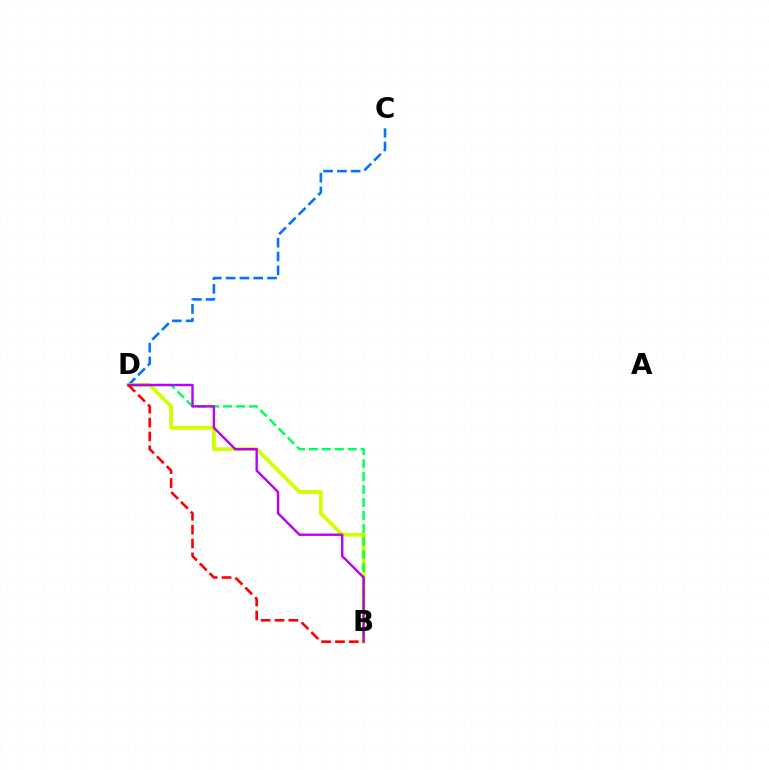{('C', 'D'): [{'color': '#0074ff', 'line_style': 'dashed', 'thickness': 1.87}], ('B', 'D'): [{'color': '#d1ff00', 'line_style': 'solid', 'thickness': 2.74}, {'color': '#00ff5c', 'line_style': 'dashed', 'thickness': 1.76}, {'color': '#b900ff', 'line_style': 'solid', 'thickness': 1.73}, {'color': '#ff0000', 'line_style': 'dashed', 'thickness': 1.88}]}